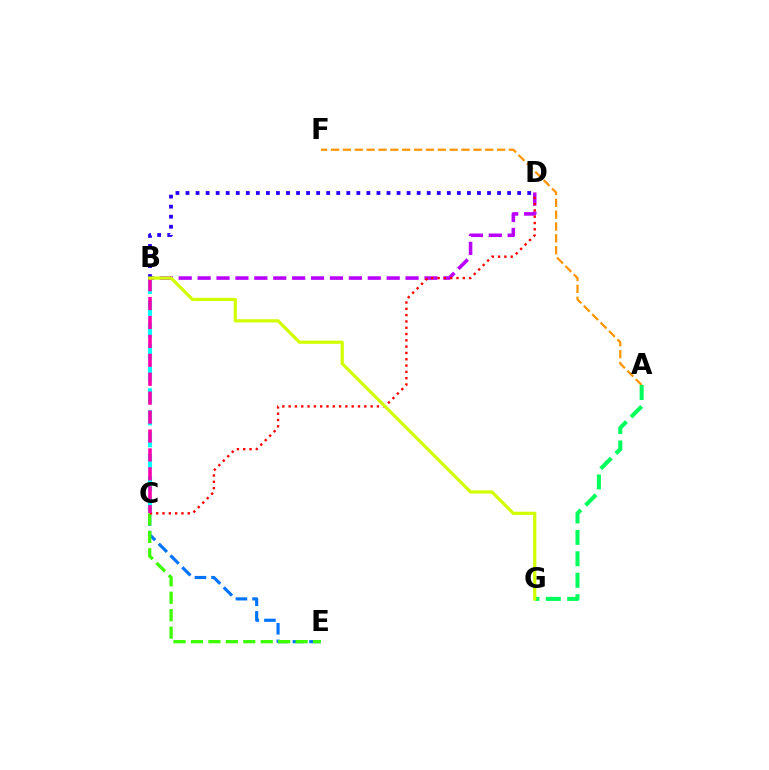{('C', 'E'): [{'color': '#0074ff', 'line_style': 'dashed', 'thickness': 2.26}, {'color': '#3dff00', 'line_style': 'dashed', 'thickness': 2.37}], ('B', 'D'): [{'color': '#b900ff', 'line_style': 'dashed', 'thickness': 2.57}, {'color': '#2500ff', 'line_style': 'dotted', 'thickness': 2.73}], ('B', 'C'): [{'color': '#00fff6', 'line_style': 'dashed', 'thickness': 2.97}, {'color': '#ff00ac', 'line_style': 'dashed', 'thickness': 2.57}], ('C', 'D'): [{'color': '#ff0000', 'line_style': 'dotted', 'thickness': 1.71}], ('A', 'F'): [{'color': '#ff9400', 'line_style': 'dashed', 'thickness': 1.61}], ('A', 'G'): [{'color': '#00ff5c', 'line_style': 'dashed', 'thickness': 2.91}], ('B', 'G'): [{'color': '#d1ff00', 'line_style': 'solid', 'thickness': 2.3}]}